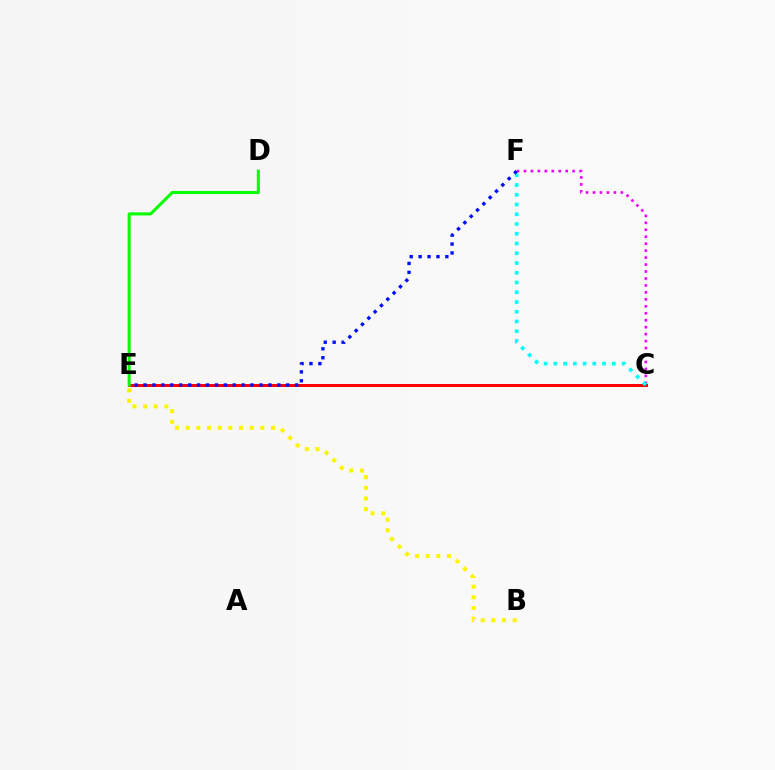{('C', 'F'): [{'color': '#ee00ff', 'line_style': 'dotted', 'thickness': 1.89}, {'color': '#00fff6', 'line_style': 'dotted', 'thickness': 2.65}], ('C', 'E'): [{'color': '#ff0000', 'line_style': 'solid', 'thickness': 2.16}], ('B', 'E'): [{'color': '#fcf500', 'line_style': 'dotted', 'thickness': 2.9}], ('E', 'F'): [{'color': '#0010ff', 'line_style': 'dotted', 'thickness': 2.42}], ('D', 'E'): [{'color': '#08ff00', 'line_style': 'solid', 'thickness': 2.21}]}